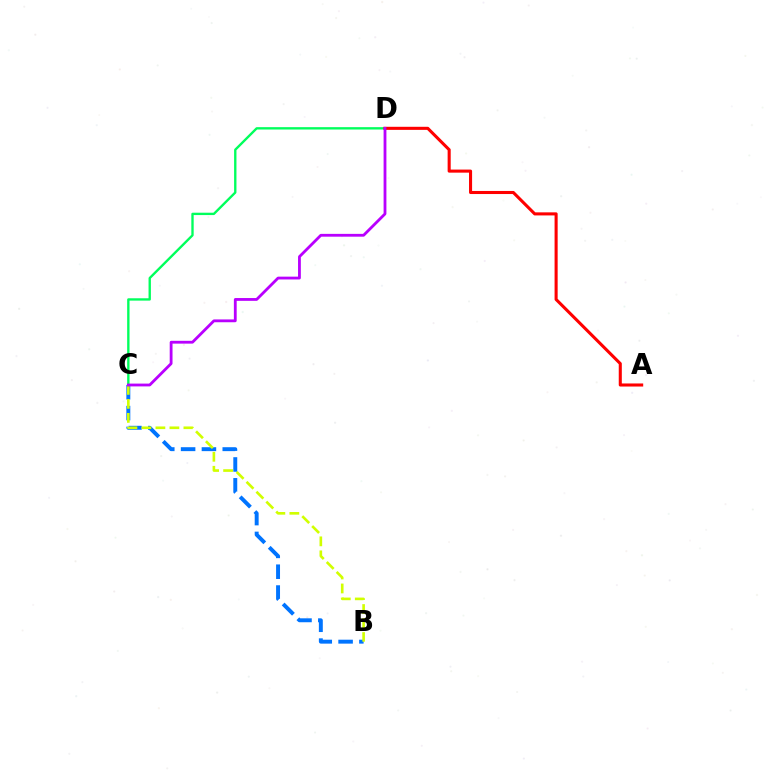{('B', 'C'): [{'color': '#0074ff', 'line_style': 'dashed', 'thickness': 2.83}, {'color': '#d1ff00', 'line_style': 'dashed', 'thickness': 1.9}], ('C', 'D'): [{'color': '#00ff5c', 'line_style': 'solid', 'thickness': 1.7}, {'color': '#b900ff', 'line_style': 'solid', 'thickness': 2.03}], ('A', 'D'): [{'color': '#ff0000', 'line_style': 'solid', 'thickness': 2.21}]}